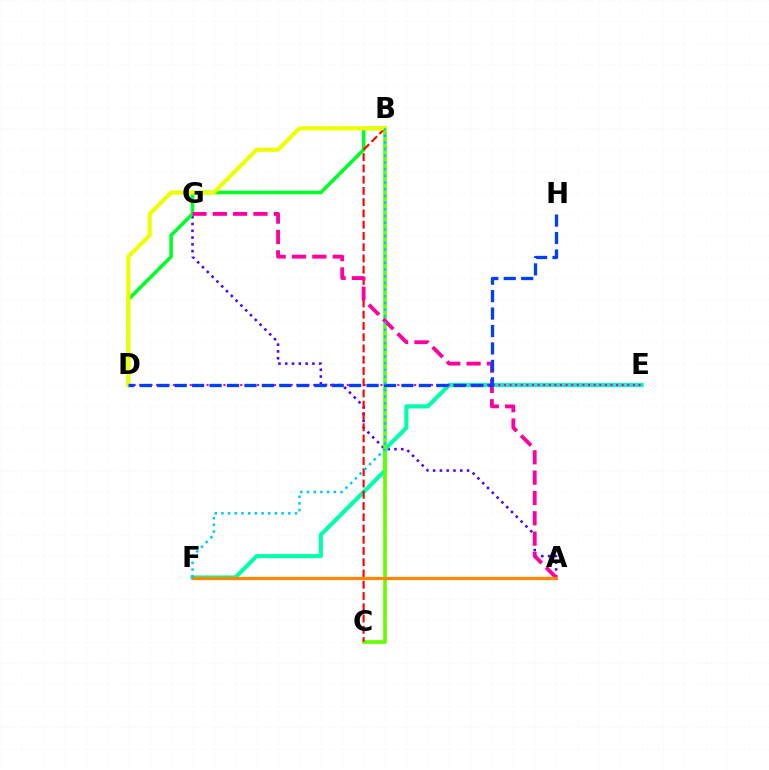{('A', 'G'): [{'color': '#4f00ff', 'line_style': 'dotted', 'thickness': 1.84}, {'color': '#ff00a0', 'line_style': 'dashed', 'thickness': 2.76}], ('E', 'F'): [{'color': '#00ffaf', 'line_style': 'solid', 'thickness': 2.98}], ('B', 'D'): [{'color': '#00ff27', 'line_style': 'solid', 'thickness': 2.58}, {'color': '#eeff00', 'line_style': 'solid', 'thickness': 2.99}], ('B', 'C'): [{'color': '#66ff00', 'line_style': 'solid', 'thickness': 2.64}, {'color': '#ff0000', 'line_style': 'dashed', 'thickness': 1.53}], ('D', 'E'): [{'color': '#d600ff', 'line_style': 'dotted', 'thickness': 1.52}], ('A', 'F'): [{'color': '#ff8800', 'line_style': 'solid', 'thickness': 2.35}], ('D', 'H'): [{'color': '#003fff', 'line_style': 'dashed', 'thickness': 2.37}], ('B', 'F'): [{'color': '#00c7ff', 'line_style': 'dotted', 'thickness': 1.82}]}